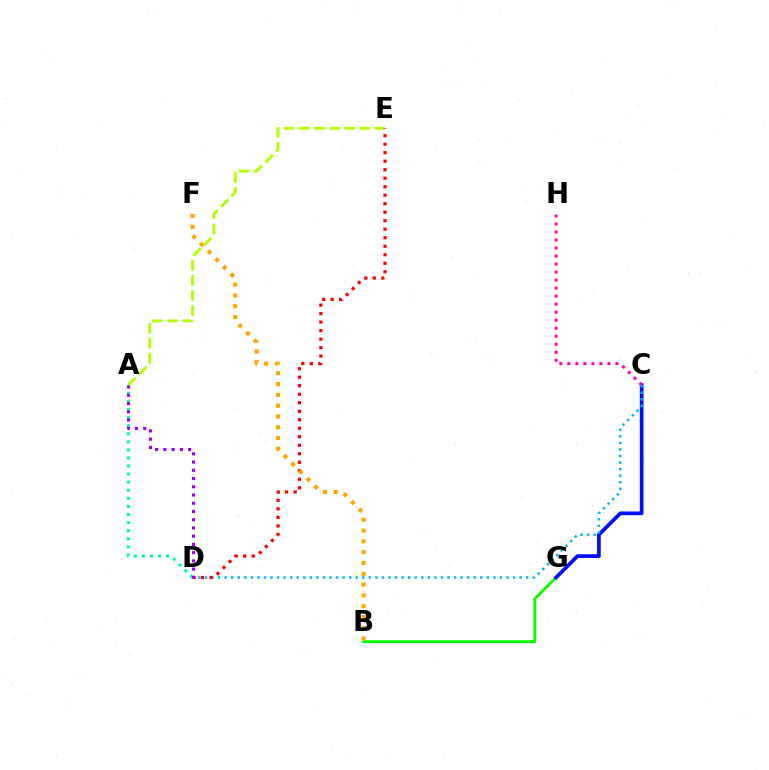{('B', 'G'): [{'color': '#08ff00', 'line_style': 'solid', 'thickness': 2.01}], ('A', 'D'): [{'color': '#00ff9d', 'line_style': 'dotted', 'thickness': 2.19}, {'color': '#9b00ff', 'line_style': 'dotted', 'thickness': 2.24}], ('A', 'E'): [{'color': '#b3ff00', 'line_style': 'dashed', 'thickness': 2.05}], ('C', 'G'): [{'color': '#0010ff', 'line_style': 'solid', 'thickness': 2.68}], ('C', 'H'): [{'color': '#ff00bd', 'line_style': 'dotted', 'thickness': 2.18}], ('C', 'D'): [{'color': '#00b5ff', 'line_style': 'dotted', 'thickness': 1.78}], ('D', 'E'): [{'color': '#ff0000', 'line_style': 'dotted', 'thickness': 2.31}], ('B', 'F'): [{'color': '#ffa500', 'line_style': 'dotted', 'thickness': 2.94}]}